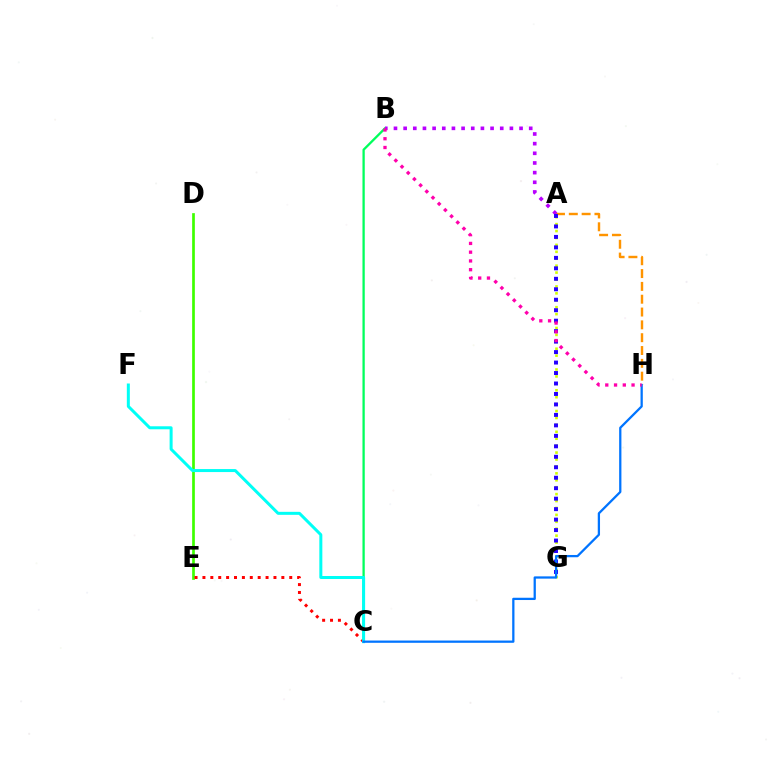{('A', 'G'): [{'color': '#d1ff00', 'line_style': 'dotted', 'thickness': 1.88}, {'color': '#2500ff', 'line_style': 'dotted', 'thickness': 2.84}], ('D', 'E'): [{'color': '#3dff00', 'line_style': 'solid', 'thickness': 1.94}], ('B', 'C'): [{'color': '#00ff5c', 'line_style': 'solid', 'thickness': 1.65}], ('C', 'E'): [{'color': '#ff0000', 'line_style': 'dotted', 'thickness': 2.14}], ('A', 'H'): [{'color': '#ff9400', 'line_style': 'dashed', 'thickness': 1.74}], ('A', 'B'): [{'color': '#b900ff', 'line_style': 'dotted', 'thickness': 2.62}], ('C', 'F'): [{'color': '#00fff6', 'line_style': 'solid', 'thickness': 2.16}], ('C', 'H'): [{'color': '#0074ff', 'line_style': 'solid', 'thickness': 1.63}], ('B', 'H'): [{'color': '#ff00ac', 'line_style': 'dotted', 'thickness': 2.38}]}